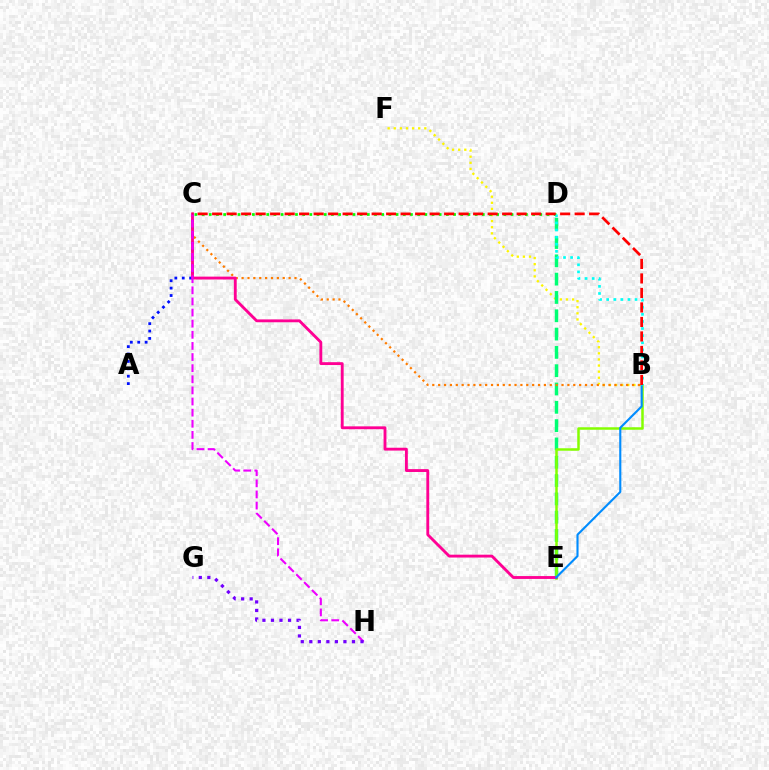{('B', 'F'): [{'color': '#fcf500', 'line_style': 'dotted', 'thickness': 1.66}], ('D', 'E'): [{'color': '#00ff74', 'line_style': 'dashed', 'thickness': 2.49}], ('B', 'E'): [{'color': '#84ff00', 'line_style': 'solid', 'thickness': 1.8}, {'color': '#008cff', 'line_style': 'solid', 'thickness': 1.53}], ('B', 'C'): [{'color': '#ff7c00', 'line_style': 'dotted', 'thickness': 1.6}, {'color': '#ff0000', 'line_style': 'dashed', 'thickness': 1.97}], ('A', 'C'): [{'color': '#0010ff', 'line_style': 'dotted', 'thickness': 2.01}], ('C', 'E'): [{'color': '#ff0094', 'line_style': 'solid', 'thickness': 2.06}], ('C', 'H'): [{'color': '#ee00ff', 'line_style': 'dashed', 'thickness': 1.51}], ('C', 'D'): [{'color': '#08ff00', 'line_style': 'dotted', 'thickness': 1.95}], ('G', 'H'): [{'color': '#7200ff', 'line_style': 'dotted', 'thickness': 2.32}], ('B', 'D'): [{'color': '#00fff6', 'line_style': 'dotted', 'thickness': 1.93}]}